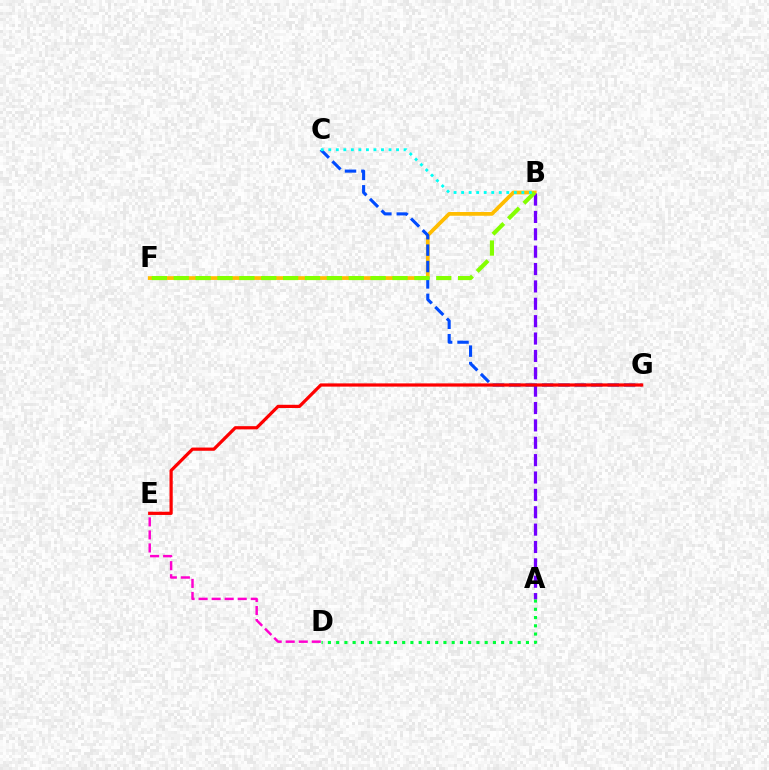{('D', 'E'): [{'color': '#ff00cf', 'line_style': 'dashed', 'thickness': 1.77}], ('B', 'F'): [{'color': '#ffbd00', 'line_style': 'solid', 'thickness': 2.7}, {'color': '#84ff00', 'line_style': 'dashed', 'thickness': 2.97}], ('A', 'B'): [{'color': '#7200ff', 'line_style': 'dashed', 'thickness': 2.36}], ('C', 'G'): [{'color': '#004bff', 'line_style': 'dashed', 'thickness': 2.23}], ('E', 'G'): [{'color': '#ff0000', 'line_style': 'solid', 'thickness': 2.32}], ('A', 'D'): [{'color': '#00ff39', 'line_style': 'dotted', 'thickness': 2.24}], ('B', 'C'): [{'color': '#00fff6', 'line_style': 'dotted', 'thickness': 2.05}]}